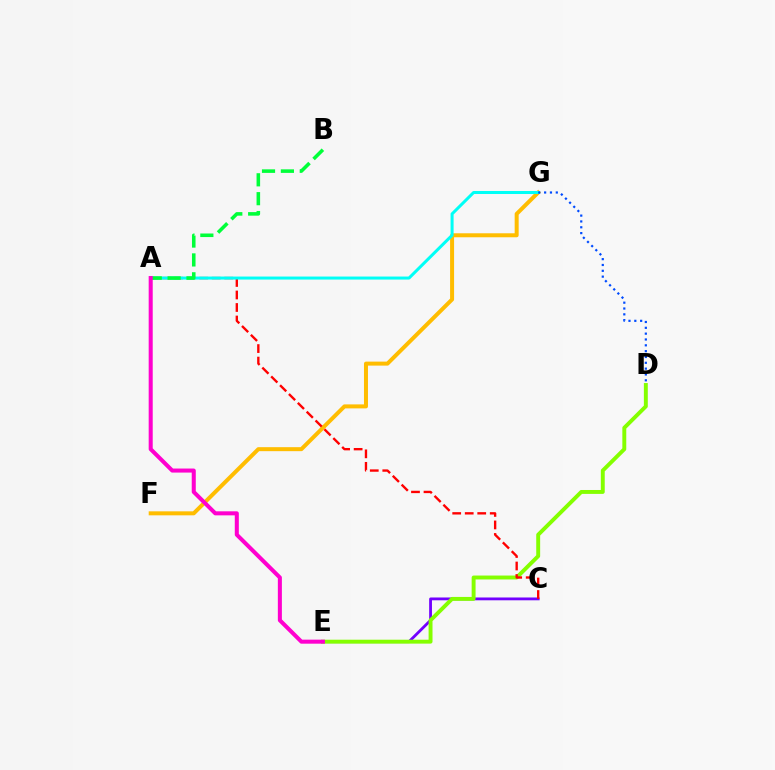{('C', 'E'): [{'color': '#7200ff', 'line_style': 'solid', 'thickness': 2.02}], ('F', 'G'): [{'color': '#ffbd00', 'line_style': 'solid', 'thickness': 2.87}], ('D', 'E'): [{'color': '#84ff00', 'line_style': 'solid', 'thickness': 2.82}], ('A', 'C'): [{'color': '#ff0000', 'line_style': 'dashed', 'thickness': 1.7}], ('A', 'G'): [{'color': '#00fff6', 'line_style': 'solid', 'thickness': 2.17}], ('A', 'B'): [{'color': '#00ff39', 'line_style': 'dashed', 'thickness': 2.56}], ('D', 'G'): [{'color': '#004bff', 'line_style': 'dotted', 'thickness': 1.58}], ('A', 'E'): [{'color': '#ff00cf', 'line_style': 'solid', 'thickness': 2.91}]}